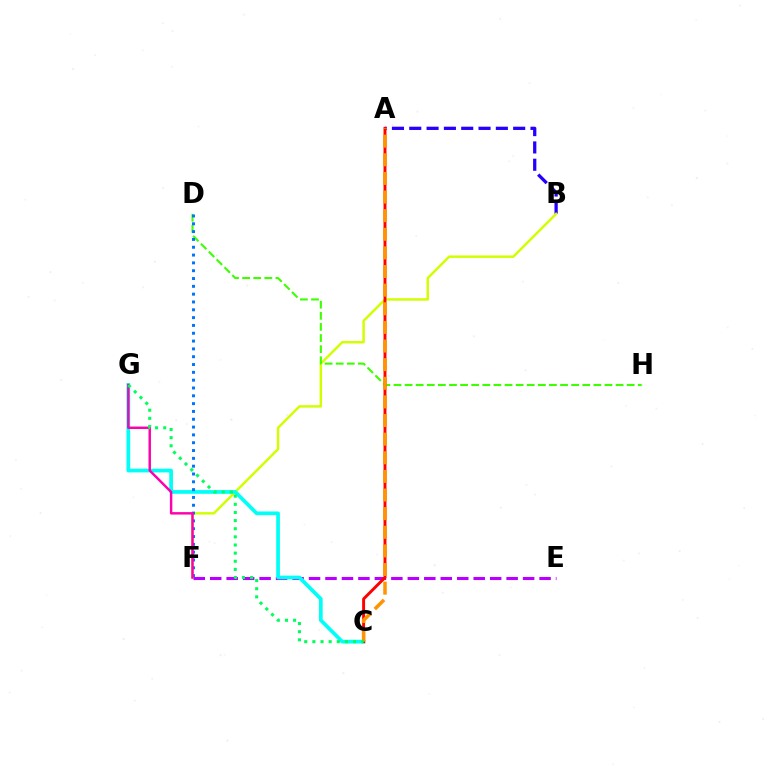{('E', 'F'): [{'color': '#b900ff', 'line_style': 'dashed', 'thickness': 2.24}], ('A', 'B'): [{'color': '#2500ff', 'line_style': 'dashed', 'thickness': 2.35}], ('B', 'F'): [{'color': '#d1ff00', 'line_style': 'solid', 'thickness': 1.77}], ('D', 'H'): [{'color': '#3dff00', 'line_style': 'dashed', 'thickness': 1.51}], ('C', 'G'): [{'color': '#00fff6', 'line_style': 'solid', 'thickness': 2.67}, {'color': '#00ff5c', 'line_style': 'dotted', 'thickness': 2.21}], ('D', 'F'): [{'color': '#0074ff', 'line_style': 'dotted', 'thickness': 2.12}], ('A', 'C'): [{'color': '#ff0000', 'line_style': 'solid', 'thickness': 2.1}, {'color': '#ff9400', 'line_style': 'dashed', 'thickness': 2.53}], ('F', 'G'): [{'color': '#ff00ac', 'line_style': 'solid', 'thickness': 1.76}]}